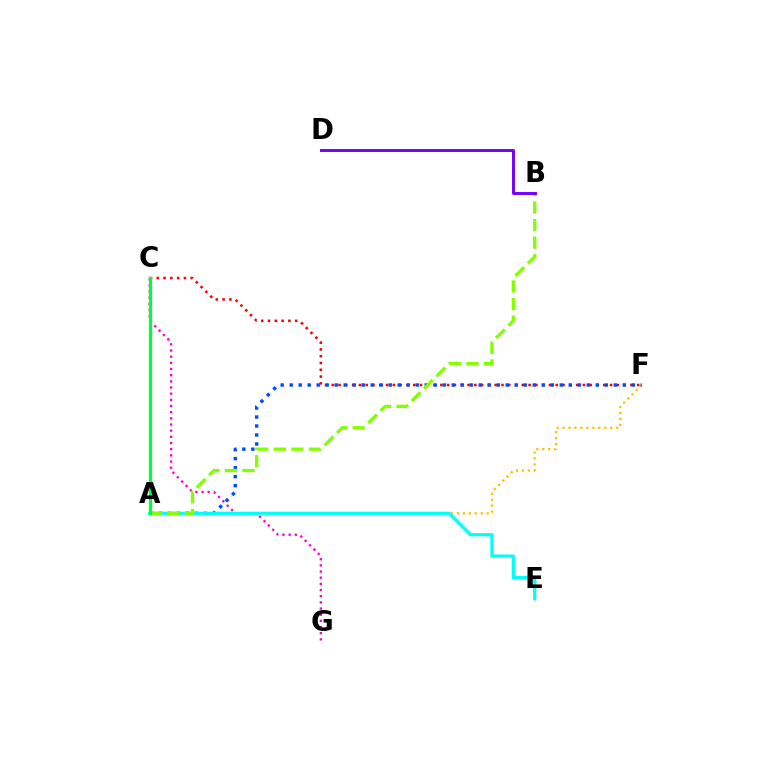{('C', 'F'): [{'color': '#ff0000', 'line_style': 'dotted', 'thickness': 1.84}], ('A', 'F'): [{'color': '#ffbd00', 'line_style': 'dotted', 'thickness': 1.62}, {'color': '#004bff', 'line_style': 'dotted', 'thickness': 2.45}], ('C', 'G'): [{'color': '#ff00cf', 'line_style': 'dotted', 'thickness': 1.68}], ('A', 'E'): [{'color': '#00fff6', 'line_style': 'solid', 'thickness': 2.3}], ('A', 'B'): [{'color': '#84ff00', 'line_style': 'dashed', 'thickness': 2.39}], ('B', 'D'): [{'color': '#7200ff', 'line_style': 'solid', 'thickness': 2.11}], ('A', 'C'): [{'color': '#00ff39', 'line_style': 'solid', 'thickness': 2.33}]}